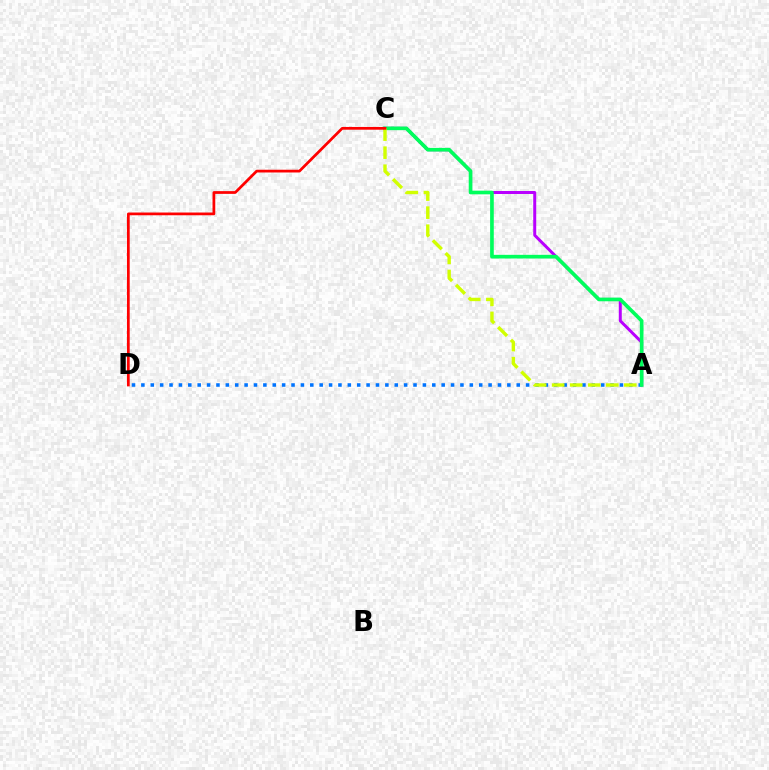{('A', 'D'): [{'color': '#0074ff', 'line_style': 'dotted', 'thickness': 2.55}], ('A', 'C'): [{'color': '#b900ff', 'line_style': 'solid', 'thickness': 2.15}, {'color': '#00ff5c', 'line_style': 'solid', 'thickness': 2.63}, {'color': '#d1ff00', 'line_style': 'dashed', 'thickness': 2.45}], ('C', 'D'): [{'color': '#ff0000', 'line_style': 'solid', 'thickness': 1.97}]}